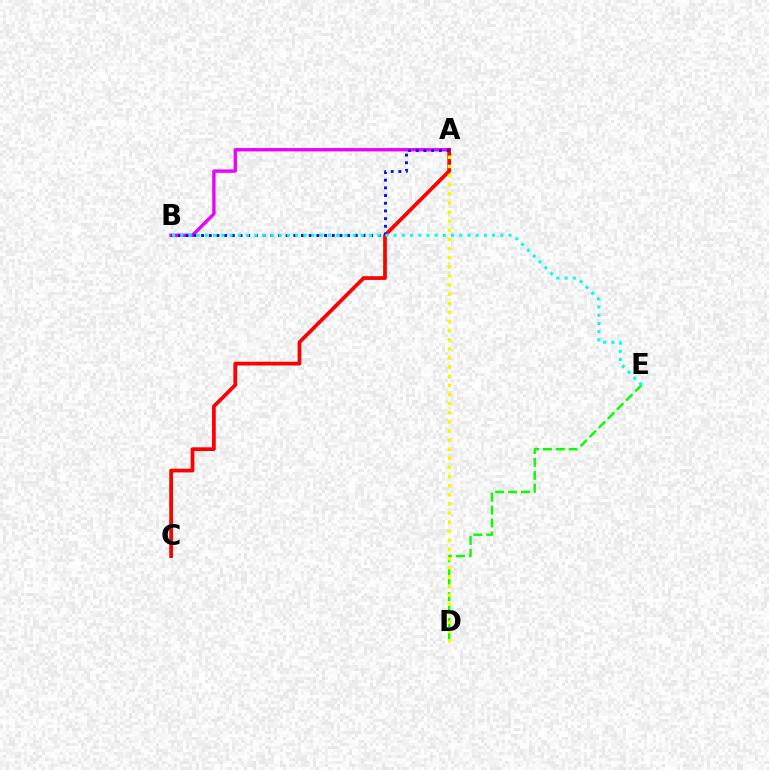{('A', 'B'): [{'color': '#ee00ff', 'line_style': 'solid', 'thickness': 2.41}, {'color': '#0010ff', 'line_style': 'dotted', 'thickness': 2.09}], ('D', 'E'): [{'color': '#08ff00', 'line_style': 'dashed', 'thickness': 1.76}], ('A', 'C'): [{'color': '#ff0000', 'line_style': 'solid', 'thickness': 2.69}], ('B', 'E'): [{'color': '#00fff6', 'line_style': 'dotted', 'thickness': 2.23}], ('A', 'D'): [{'color': '#fcf500', 'line_style': 'dotted', 'thickness': 2.48}]}